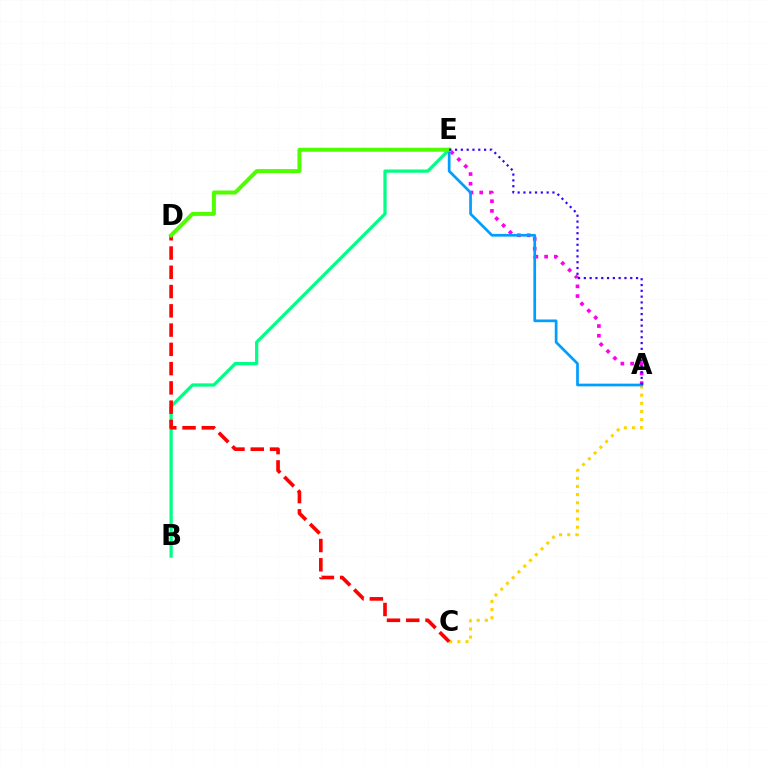{('A', 'E'): [{'color': '#ff00ed', 'line_style': 'dotted', 'thickness': 2.64}, {'color': '#009eff', 'line_style': 'solid', 'thickness': 1.95}, {'color': '#3700ff', 'line_style': 'dotted', 'thickness': 1.58}], ('A', 'C'): [{'color': '#ffd500', 'line_style': 'dotted', 'thickness': 2.21}], ('B', 'E'): [{'color': '#00ff86', 'line_style': 'solid', 'thickness': 2.34}], ('C', 'D'): [{'color': '#ff0000', 'line_style': 'dashed', 'thickness': 2.62}], ('D', 'E'): [{'color': '#4fff00', 'line_style': 'solid', 'thickness': 2.88}]}